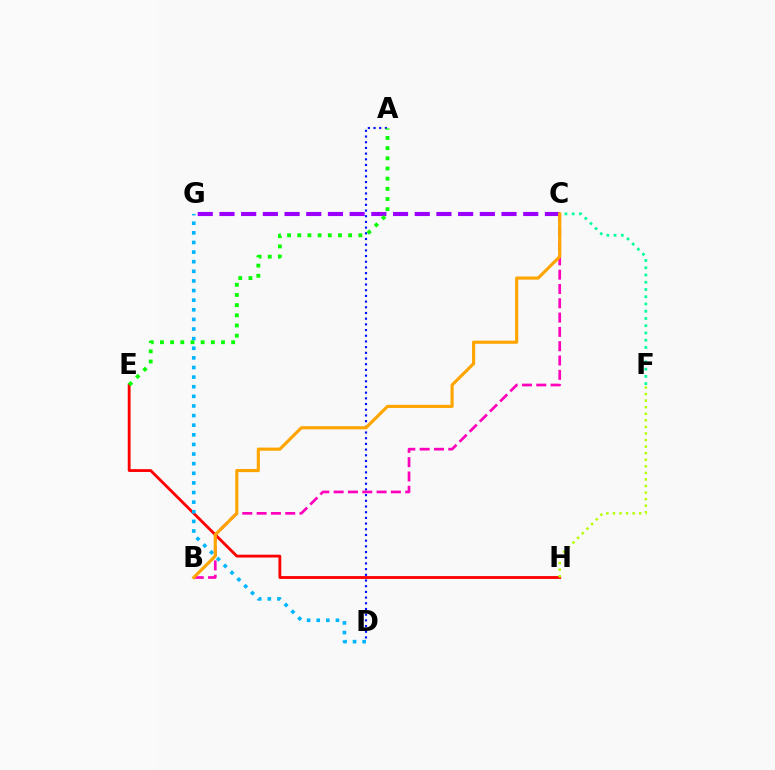{('C', 'G'): [{'color': '#9b00ff', 'line_style': 'dashed', 'thickness': 2.95}], ('C', 'F'): [{'color': '#00ff9d', 'line_style': 'dotted', 'thickness': 1.97}], ('E', 'H'): [{'color': '#ff0000', 'line_style': 'solid', 'thickness': 2.03}], ('F', 'H'): [{'color': '#b3ff00', 'line_style': 'dotted', 'thickness': 1.79}], ('A', 'D'): [{'color': '#0010ff', 'line_style': 'dotted', 'thickness': 1.55}], ('B', 'C'): [{'color': '#ff00bd', 'line_style': 'dashed', 'thickness': 1.94}, {'color': '#ffa500', 'line_style': 'solid', 'thickness': 2.26}], ('D', 'G'): [{'color': '#00b5ff', 'line_style': 'dotted', 'thickness': 2.61}], ('A', 'E'): [{'color': '#08ff00', 'line_style': 'dotted', 'thickness': 2.77}]}